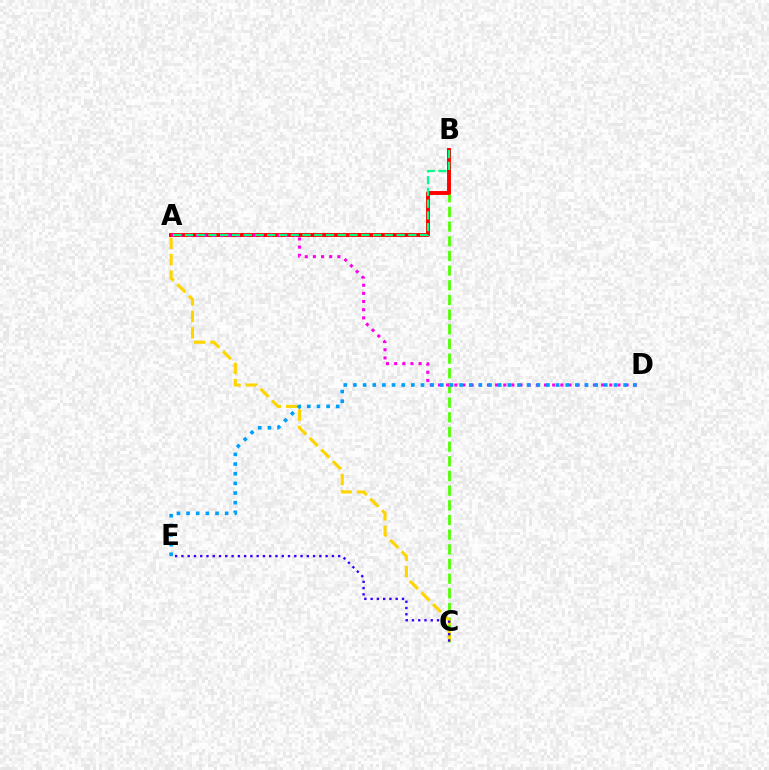{('B', 'C'): [{'color': '#4fff00', 'line_style': 'dashed', 'thickness': 1.99}], ('A', 'B'): [{'color': '#ff0000', 'line_style': 'solid', 'thickness': 2.82}, {'color': '#00ff86', 'line_style': 'dashed', 'thickness': 1.6}], ('A', 'D'): [{'color': '#ff00ed', 'line_style': 'dotted', 'thickness': 2.22}], ('A', 'C'): [{'color': '#ffd500', 'line_style': 'dashed', 'thickness': 2.23}], ('C', 'E'): [{'color': '#3700ff', 'line_style': 'dotted', 'thickness': 1.7}], ('D', 'E'): [{'color': '#009eff', 'line_style': 'dotted', 'thickness': 2.62}]}